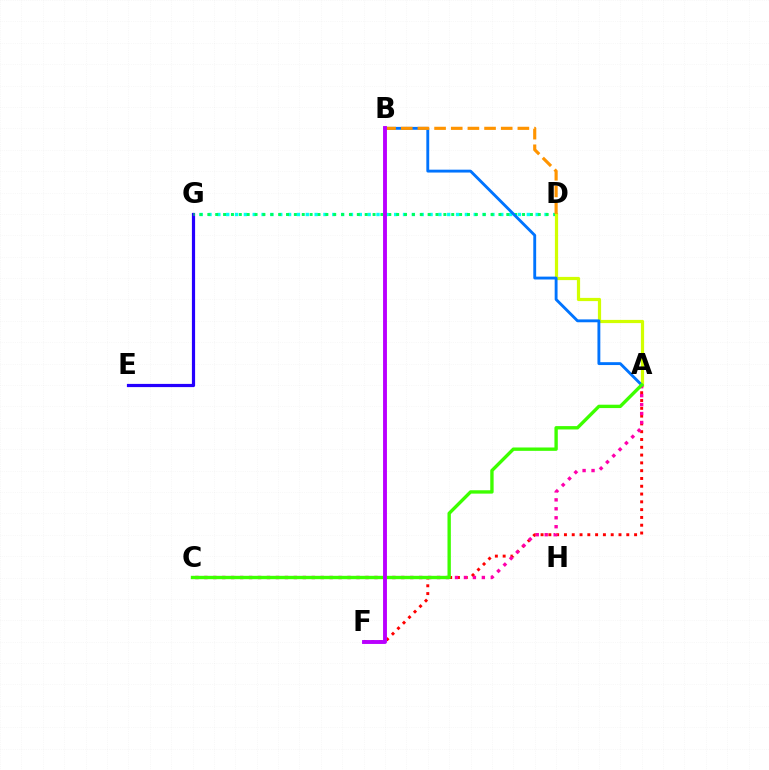{('D', 'G'): [{'color': '#00fff6', 'line_style': 'dotted', 'thickness': 2.4}, {'color': '#00ff5c', 'line_style': 'dotted', 'thickness': 2.14}], ('E', 'G'): [{'color': '#2500ff', 'line_style': 'solid', 'thickness': 2.3}], ('A', 'F'): [{'color': '#ff0000', 'line_style': 'dotted', 'thickness': 2.12}], ('A', 'D'): [{'color': '#d1ff00', 'line_style': 'solid', 'thickness': 2.31}], ('A', 'C'): [{'color': '#ff00ac', 'line_style': 'dotted', 'thickness': 2.43}, {'color': '#3dff00', 'line_style': 'solid', 'thickness': 2.42}], ('A', 'B'): [{'color': '#0074ff', 'line_style': 'solid', 'thickness': 2.07}], ('B', 'D'): [{'color': '#ff9400', 'line_style': 'dashed', 'thickness': 2.26}], ('B', 'F'): [{'color': '#b900ff', 'line_style': 'solid', 'thickness': 2.8}]}